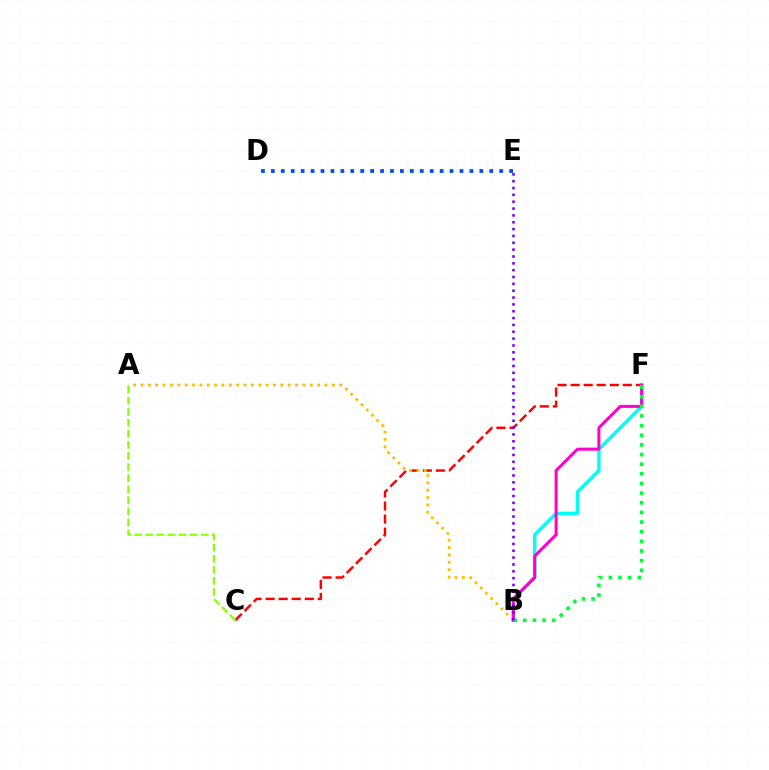{('C', 'F'): [{'color': '#ff0000', 'line_style': 'dashed', 'thickness': 1.77}], ('A', 'B'): [{'color': '#ffbd00', 'line_style': 'dotted', 'thickness': 2.0}], ('B', 'F'): [{'color': '#00fff6', 'line_style': 'solid', 'thickness': 2.49}, {'color': '#ff00cf', 'line_style': 'solid', 'thickness': 2.17}, {'color': '#00ff39', 'line_style': 'dotted', 'thickness': 2.62}], ('D', 'E'): [{'color': '#004bff', 'line_style': 'dotted', 'thickness': 2.7}], ('A', 'C'): [{'color': '#84ff00', 'line_style': 'dashed', 'thickness': 1.51}], ('B', 'E'): [{'color': '#7200ff', 'line_style': 'dotted', 'thickness': 1.86}]}